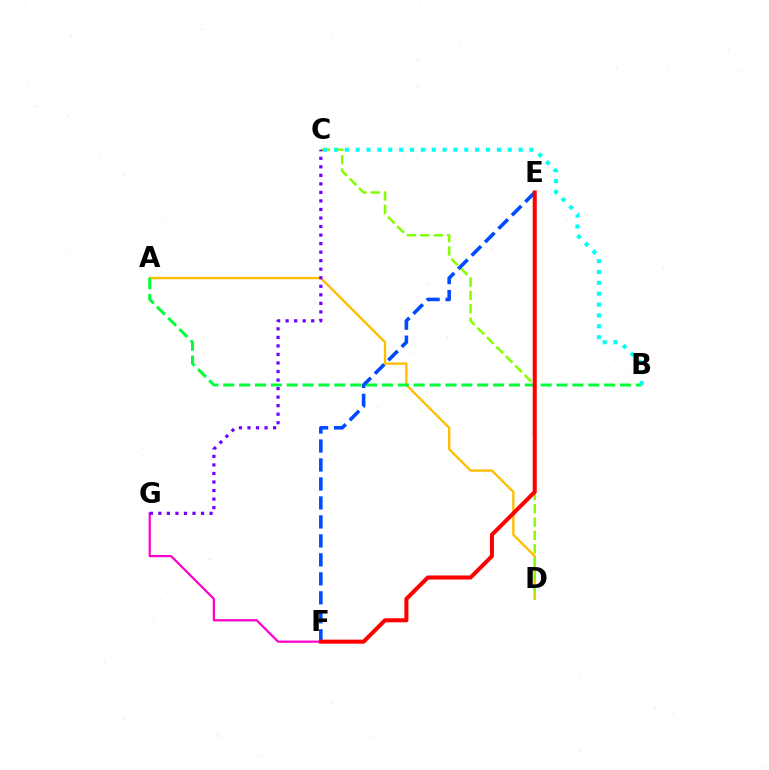{('A', 'D'): [{'color': '#ffbd00', 'line_style': 'solid', 'thickness': 1.67}], ('C', 'D'): [{'color': '#84ff00', 'line_style': 'dashed', 'thickness': 1.81}], ('A', 'B'): [{'color': '#00ff39', 'line_style': 'dashed', 'thickness': 2.16}], ('F', 'G'): [{'color': '#ff00cf', 'line_style': 'solid', 'thickness': 1.6}], ('B', 'C'): [{'color': '#00fff6', 'line_style': 'dotted', 'thickness': 2.95}], ('E', 'F'): [{'color': '#004bff', 'line_style': 'dashed', 'thickness': 2.58}, {'color': '#ff0000', 'line_style': 'solid', 'thickness': 2.91}], ('C', 'G'): [{'color': '#7200ff', 'line_style': 'dotted', 'thickness': 2.32}]}